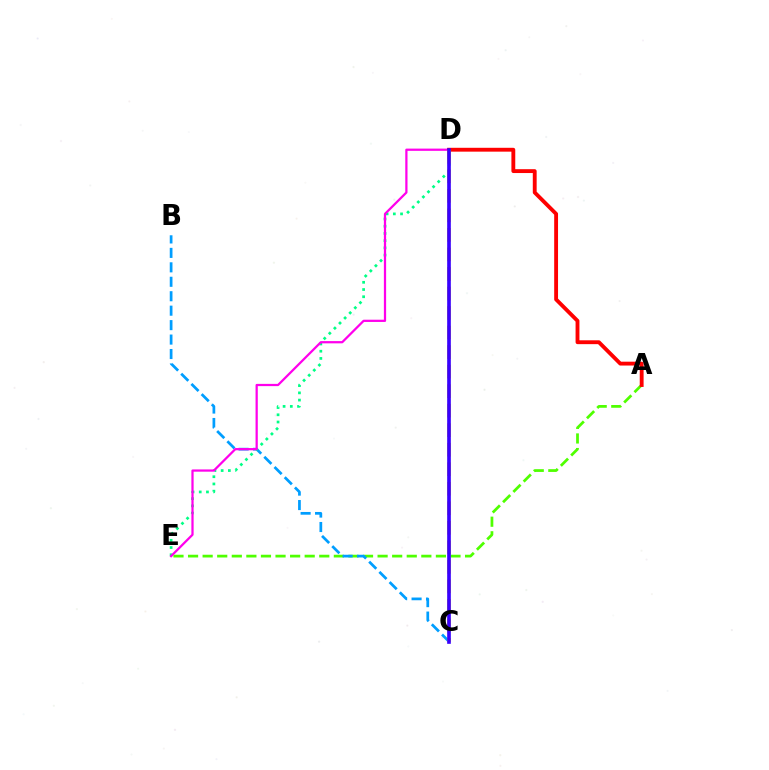{('A', 'E'): [{'color': '#4fff00', 'line_style': 'dashed', 'thickness': 1.98}], ('B', 'C'): [{'color': '#009eff', 'line_style': 'dashed', 'thickness': 1.96}], ('D', 'E'): [{'color': '#00ff86', 'line_style': 'dotted', 'thickness': 1.96}, {'color': '#ff00ed', 'line_style': 'solid', 'thickness': 1.62}], ('A', 'D'): [{'color': '#ff0000', 'line_style': 'solid', 'thickness': 2.78}], ('C', 'D'): [{'color': '#ffd500', 'line_style': 'dashed', 'thickness': 2.65}, {'color': '#3700ff', 'line_style': 'solid', 'thickness': 2.63}]}